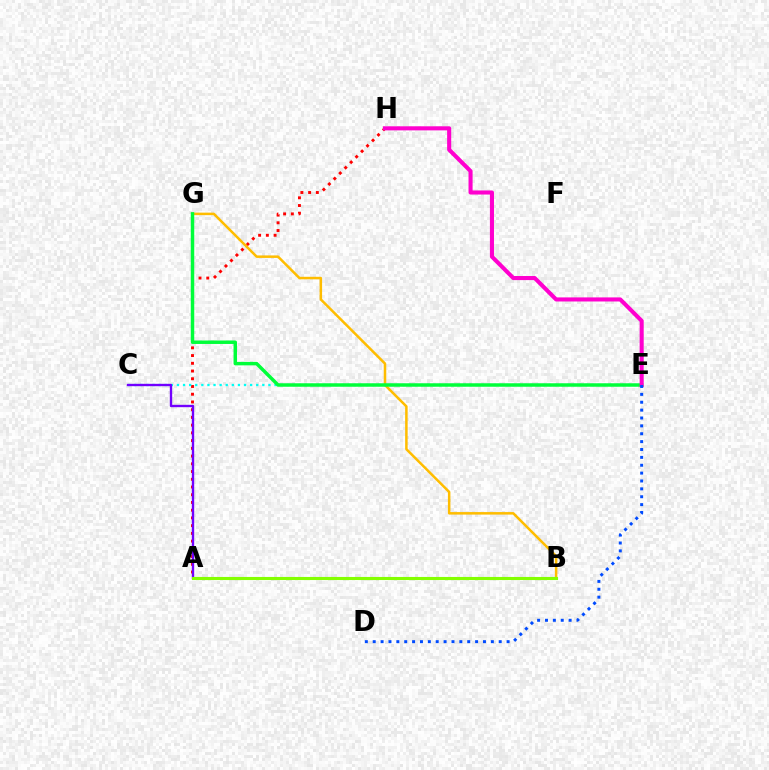{('A', 'H'): [{'color': '#ff0000', 'line_style': 'dotted', 'thickness': 2.1}], ('B', 'G'): [{'color': '#ffbd00', 'line_style': 'solid', 'thickness': 1.81}], ('C', 'E'): [{'color': '#00fff6', 'line_style': 'dotted', 'thickness': 1.66}], ('E', 'G'): [{'color': '#00ff39', 'line_style': 'solid', 'thickness': 2.5}], ('A', 'C'): [{'color': '#7200ff', 'line_style': 'solid', 'thickness': 1.7}], ('E', 'H'): [{'color': '#ff00cf', 'line_style': 'solid', 'thickness': 2.93}], ('A', 'B'): [{'color': '#84ff00', 'line_style': 'solid', 'thickness': 2.24}], ('D', 'E'): [{'color': '#004bff', 'line_style': 'dotted', 'thickness': 2.14}]}